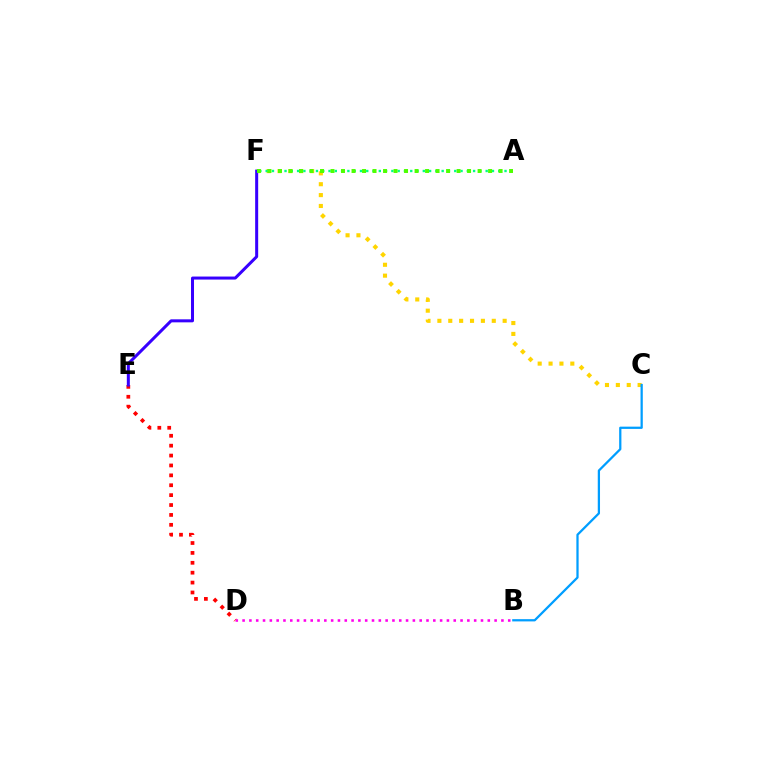{('B', 'D'): [{'color': '#ff00ed', 'line_style': 'dotted', 'thickness': 1.85}], ('C', 'F'): [{'color': '#ffd500', 'line_style': 'dotted', 'thickness': 2.96}], ('D', 'E'): [{'color': '#ff0000', 'line_style': 'dotted', 'thickness': 2.69}], ('B', 'C'): [{'color': '#009eff', 'line_style': 'solid', 'thickness': 1.62}], ('E', 'F'): [{'color': '#3700ff', 'line_style': 'solid', 'thickness': 2.17}], ('A', 'F'): [{'color': '#00ff86', 'line_style': 'dotted', 'thickness': 1.71}, {'color': '#4fff00', 'line_style': 'dotted', 'thickness': 2.85}]}